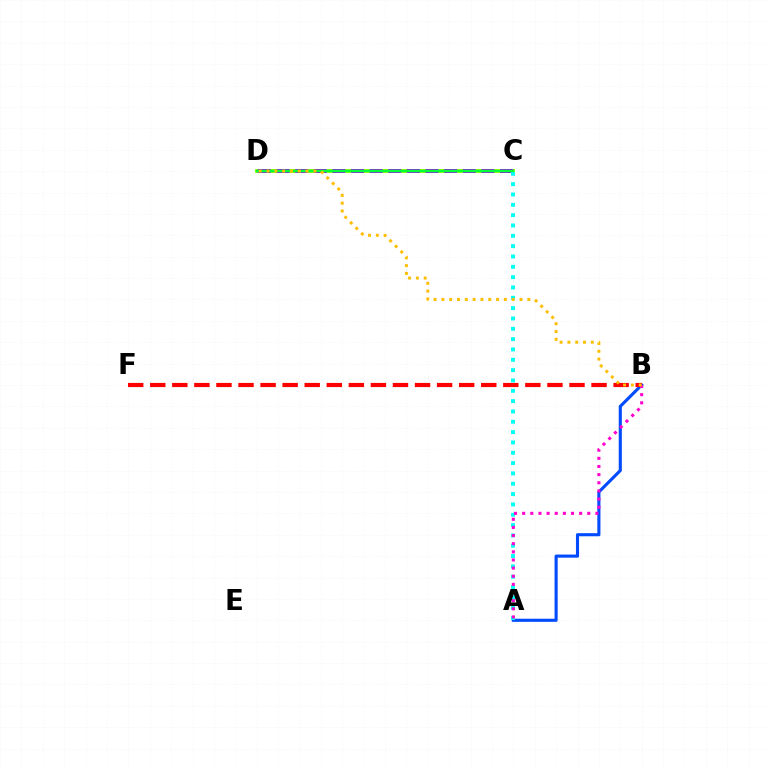{('C', 'D'): [{'color': '#84ff00', 'line_style': 'solid', 'thickness': 2.8}, {'color': '#7200ff', 'line_style': 'dashed', 'thickness': 2.53}, {'color': '#00ff39', 'line_style': 'solid', 'thickness': 1.61}], ('A', 'B'): [{'color': '#004bff', 'line_style': 'solid', 'thickness': 2.24}, {'color': '#ff00cf', 'line_style': 'dotted', 'thickness': 2.21}], ('B', 'F'): [{'color': '#ff0000', 'line_style': 'dashed', 'thickness': 3.0}], ('A', 'C'): [{'color': '#00fff6', 'line_style': 'dotted', 'thickness': 2.81}], ('B', 'D'): [{'color': '#ffbd00', 'line_style': 'dotted', 'thickness': 2.12}]}